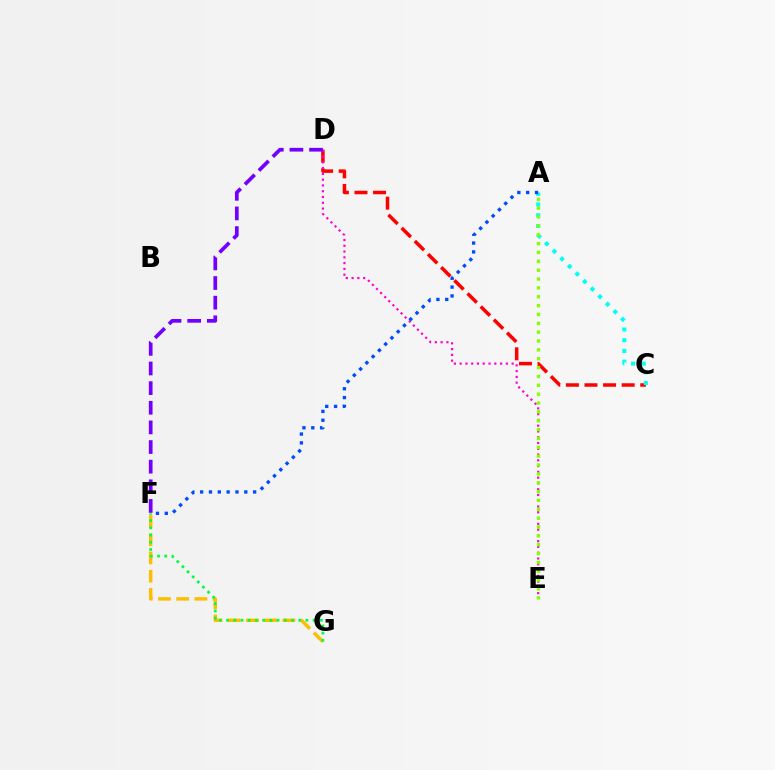{('C', 'D'): [{'color': '#ff0000', 'line_style': 'dashed', 'thickness': 2.52}], ('F', 'G'): [{'color': '#ffbd00', 'line_style': 'dashed', 'thickness': 2.48}, {'color': '#00ff39', 'line_style': 'dotted', 'thickness': 1.96}], ('D', 'E'): [{'color': '#ff00cf', 'line_style': 'dotted', 'thickness': 1.57}], ('A', 'C'): [{'color': '#00fff6', 'line_style': 'dotted', 'thickness': 2.91}], ('A', 'F'): [{'color': '#004bff', 'line_style': 'dotted', 'thickness': 2.4}], ('D', 'F'): [{'color': '#7200ff', 'line_style': 'dashed', 'thickness': 2.67}], ('A', 'E'): [{'color': '#84ff00', 'line_style': 'dotted', 'thickness': 2.41}]}